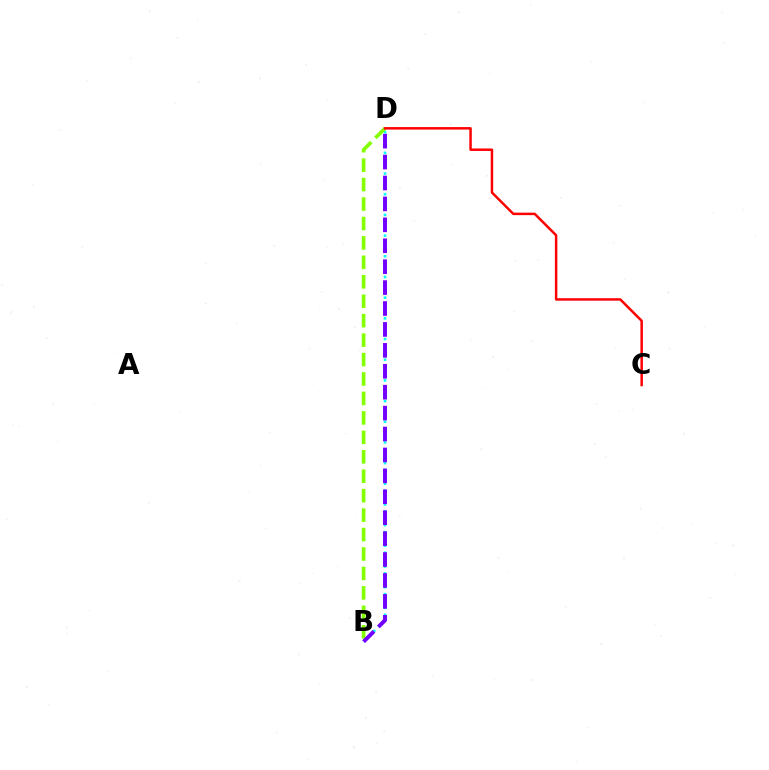{('B', 'D'): [{'color': '#00fff6', 'line_style': 'dotted', 'thickness': 1.87}, {'color': '#84ff00', 'line_style': 'dashed', 'thickness': 2.64}, {'color': '#7200ff', 'line_style': 'dashed', 'thickness': 2.84}], ('C', 'D'): [{'color': '#ff0000', 'line_style': 'solid', 'thickness': 1.79}]}